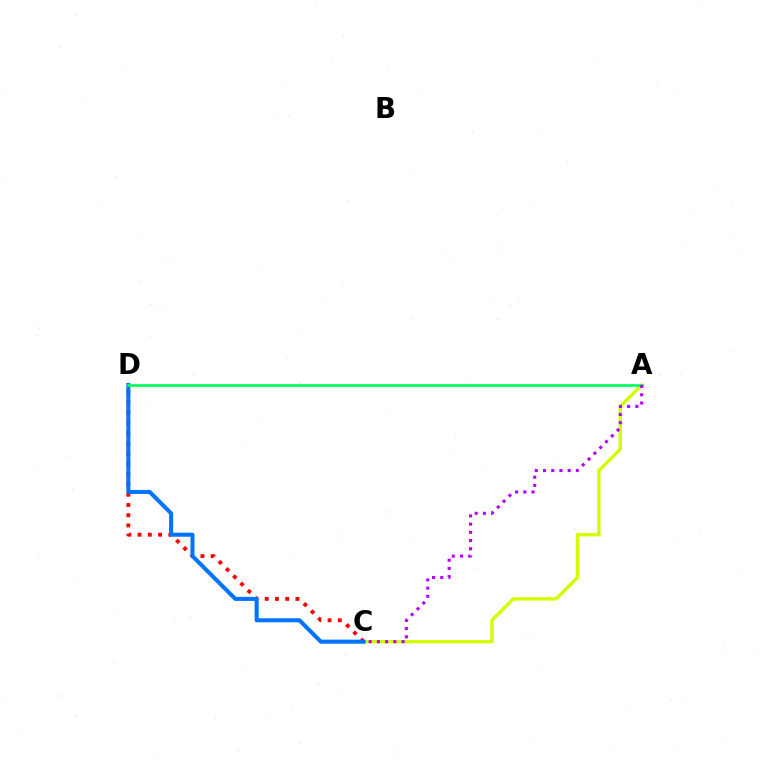{('C', 'D'): [{'color': '#ff0000', 'line_style': 'dotted', 'thickness': 2.78}, {'color': '#0074ff', 'line_style': 'solid', 'thickness': 2.92}], ('A', 'C'): [{'color': '#d1ff00', 'line_style': 'solid', 'thickness': 2.43}, {'color': '#b900ff', 'line_style': 'dotted', 'thickness': 2.23}], ('A', 'D'): [{'color': '#00ff5c', 'line_style': 'solid', 'thickness': 1.92}]}